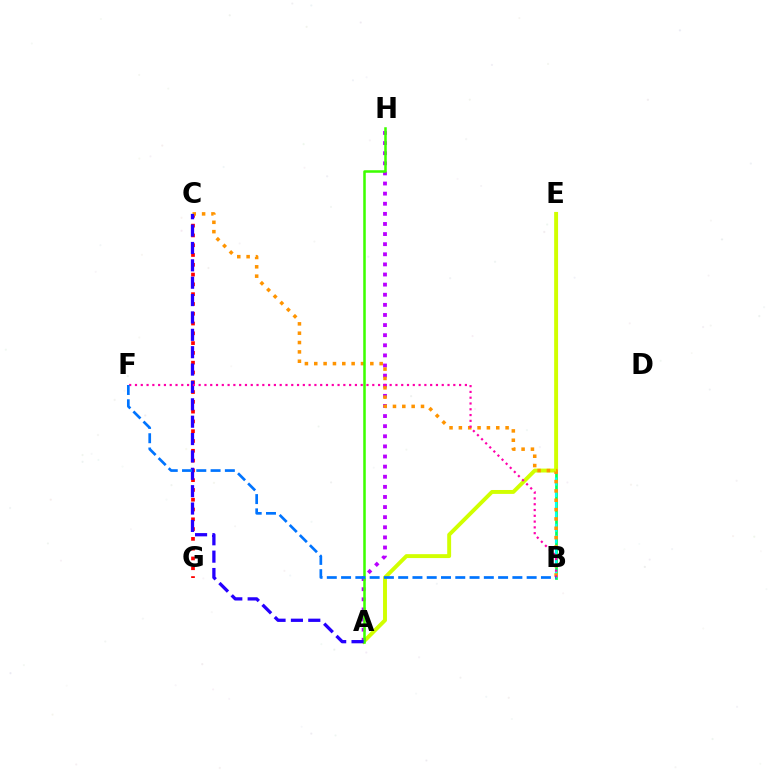{('B', 'E'): [{'color': '#00ff5c', 'line_style': 'solid', 'thickness': 1.96}, {'color': '#00fff6', 'line_style': 'dashed', 'thickness': 1.57}], ('A', 'E'): [{'color': '#d1ff00', 'line_style': 'solid', 'thickness': 2.82}], ('A', 'H'): [{'color': '#b900ff', 'line_style': 'dotted', 'thickness': 2.75}, {'color': '#3dff00', 'line_style': 'solid', 'thickness': 1.83}], ('C', 'G'): [{'color': '#ff0000', 'line_style': 'dotted', 'thickness': 2.66}], ('B', 'C'): [{'color': '#ff9400', 'line_style': 'dotted', 'thickness': 2.54}], ('A', 'C'): [{'color': '#2500ff', 'line_style': 'dashed', 'thickness': 2.36}], ('B', 'F'): [{'color': '#ff00ac', 'line_style': 'dotted', 'thickness': 1.57}, {'color': '#0074ff', 'line_style': 'dashed', 'thickness': 1.94}]}